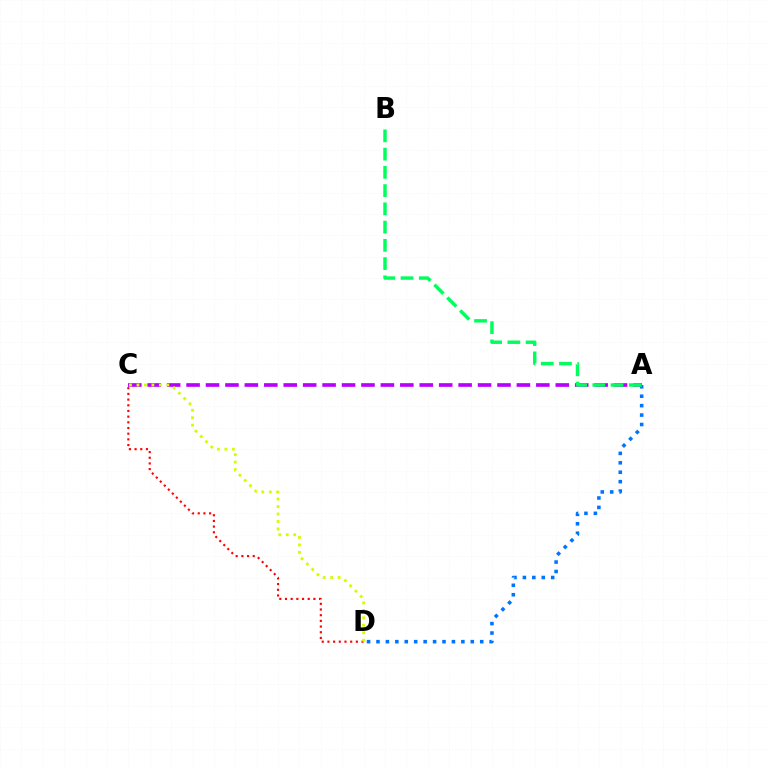{('A', 'C'): [{'color': '#b900ff', 'line_style': 'dashed', 'thickness': 2.64}], ('A', 'D'): [{'color': '#0074ff', 'line_style': 'dotted', 'thickness': 2.56}], ('A', 'B'): [{'color': '#00ff5c', 'line_style': 'dashed', 'thickness': 2.48}], ('C', 'D'): [{'color': '#ff0000', 'line_style': 'dotted', 'thickness': 1.54}, {'color': '#d1ff00', 'line_style': 'dotted', 'thickness': 2.03}]}